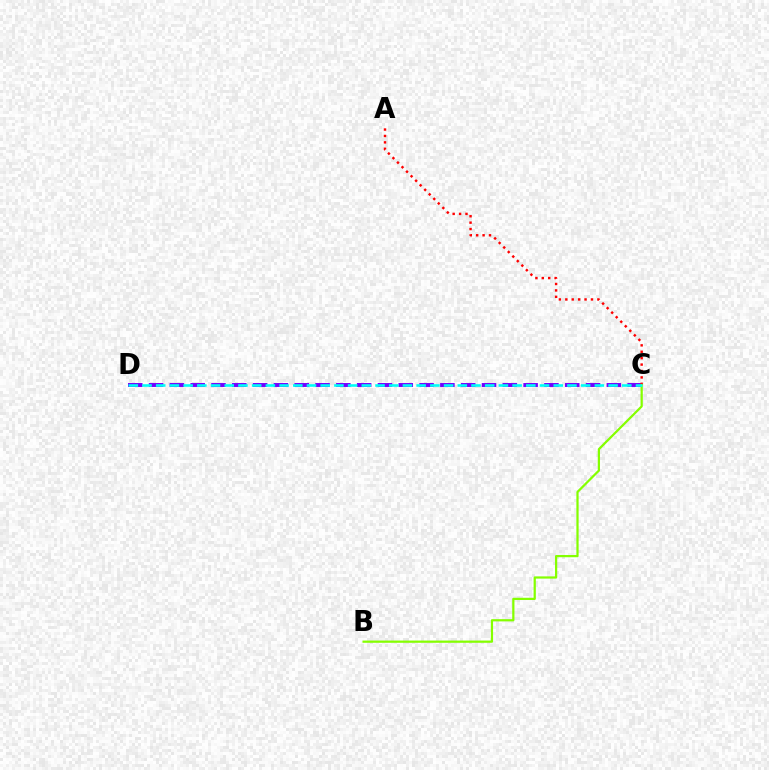{('C', 'D'): [{'color': '#7200ff', 'line_style': 'dashed', 'thickness': 2.83}, {'color': '#00fff6', 'line_style': 'dashed', 'thickness': 1.86}], ('A', 'C'): [{'color': '#ff0000', 'line_style': 'dotted', 'thickness': 1.74}], ('B', 'C'): [{'color': '#84ff00', 'line_style': 'solid', 'thickness': 1.61}]}